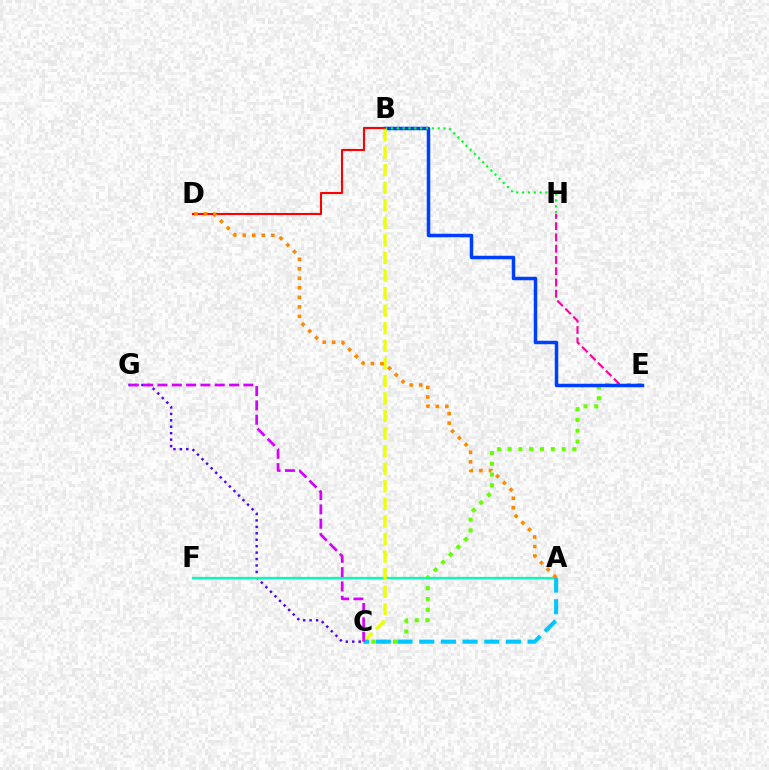{('C', 'G'): [{'color': '#4f00ff', 'line_style': 'dotted', 'thickness': 1.75}, {'color': '#d600ff', 'line_style': 'dashed', 'thickness': 1.95}], ('C', 'E'): [{'color': '#66ff00', 'line_style': 'dotted', 'thickness': 2.93}], ('E', 'H'): [{'color': '#ff00a0', 'line_style': 'dashed', 'thickness': 1.53}], ('B', 'E'): [{'color': '#003fff', 'line_style': 'solid', 'thickness': 2.52}], ('B', 'H'): [{'color': '#00ff27', 'line_style': 'dotted', 'thickness': 1.59}], ('A', 'F'): [{'color': '#00ffaf', 'line_style': 'solid', 'thickness': 1.62}], ('B', 'D'): [{'color': '#ff0000', 'line_style': 'solid', 'thickness': 1.52}], ('B', 'C'): [{'color': '#eeff00', 'line_style': 'dashed', 'thickness': 2.39}], ('A', 'C'): [{'color': '#00c7ff', 'line_style': 'dashed', 'thickness': 2.95}], ('A', 'D'): [{'color': '#ff8800', 'line_style': 'dotted', 'thickness': 2.59}]}